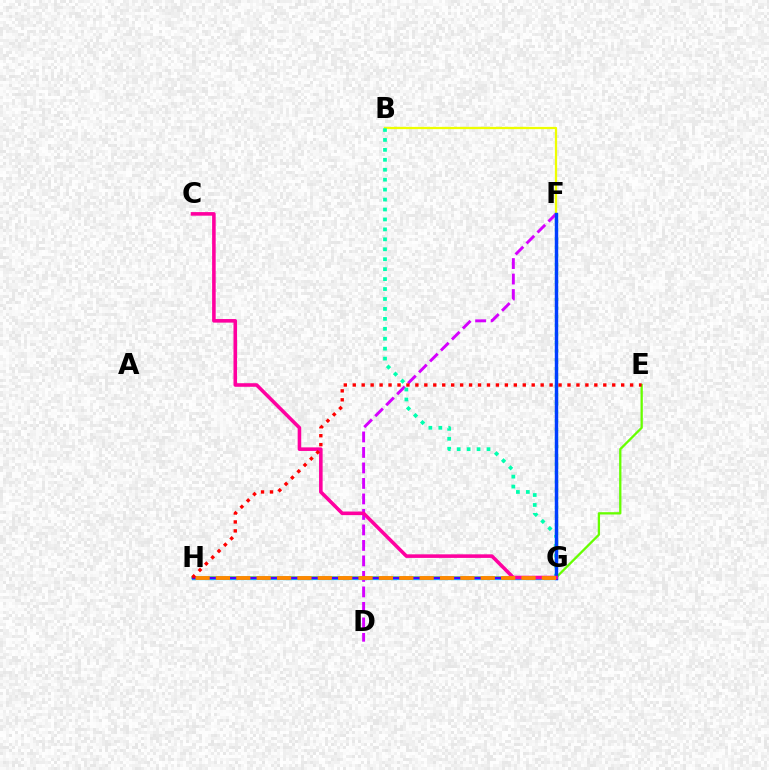{('D', 'F'): [{'color': '#d600ff', 'line_style': 'dashed', 'thickness': 2.11}], ('B', 'F'): [{'color': '#eeff00', 'line_style': 'solid', 'thickness': 1.62}], ('E', 'H'): [{'color': '#66ff00', 'line_style': 'solid', 'thickness': 1.65}, {'color': '#ff0000', 'line_style': 'dotted', 'thickness': 2.43}], ('G', 'H'): [{'color': '#00c7ff', 'line_style': 'solid', 'thickness': 2.35}, {'color': '#4f00ff', 'line_style': 'solid', 'thickness': 1.74}, {'color': '#ff8800', 'line_style': 'dashed', 'thickness': 2.77}], ('F', 'G'): [{'color': '#00ff27', 'line_style': 'dotted', 'thickness': 2.36}, {'color': '#003fff', 'line_style': 'solid', 'thickness': 2.48}], ('B', 'G'): [{'color': '#00ffaf', 'line_style': 'dotted', 'thickness': 2.7}], ('C', 'G'): [{'color': '#ff00a0', 'line_style': 'solid', 'thickness': 2.57}]}